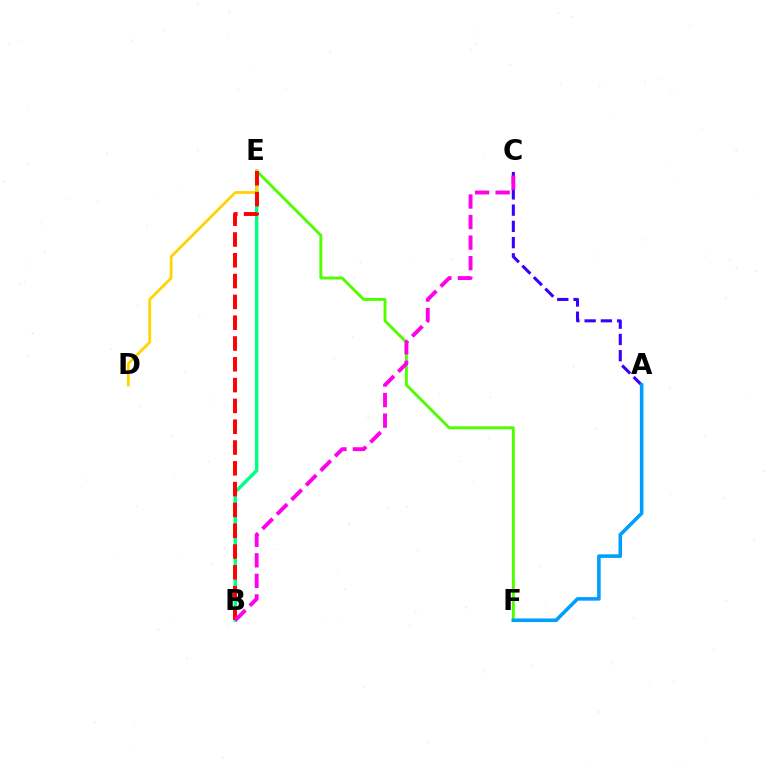{('E', 'F'): [{'color': '#4fff00', 'line_style': 'solid', 'thickness': 2.09}], ('B', 'E'): [{'color': '#00ff86', 'line_style': 'solid', 'thickness': 2.46}, {'color': '#ff0000', 'line_style': 'dashed', 'thickness': 2.83}], ('A', 'C'): [{'color': '#3700ff', 'line_style': 'dashed', 'thickness': 2.21}], ('D', 'E'): [{'color': '#ffd500', 'line_style': 'solid', 'thickness': 2.01}], ('A', 'F'): [{'color': '#009eff', 'line_style': 'solid', 'thickness': 2.57}], ('B', 'C'): [{'color': '#ff00ed', 'line_style': 'dashed', 'thickness': 2.79}]}